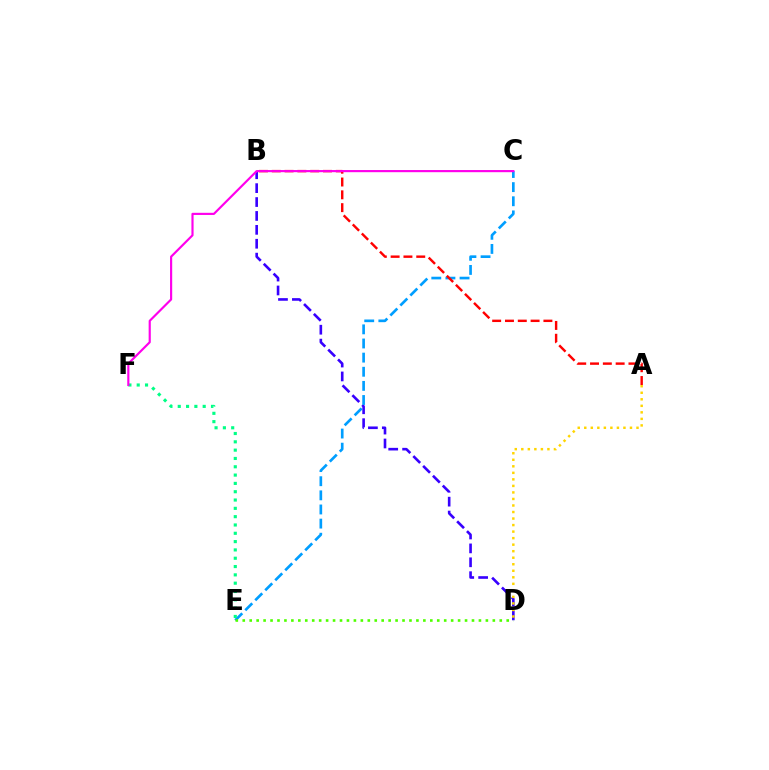{('B', 'D'): [{'color': '#3700ff', 'line_style': 'dashed', 'thickness': 1.89}], ('C', 'E'): [{'color': '#009eff', 'line_style': 'dashed', 'thickness': 1.92}], ('A', 'D'): [{'color': '#ffd500', 'line_style': 'dotted', 'thickness': 1.77}], ('A', 'B'): [{'color': '#ff0000', 'line_style': 'dashed', 'thickness': 1.74}], ('E', 'F'): [{'color': '#00ff86', 'line_style': 'dotted', 'thickness': 2.26}], ('D', 'E'): [{'color': '#4fff00', 'line_style': 'dotted', 'thickness': 1.89}], ('C', 'F'): [{'color': '#ff00ed', 'line_style': 'solid', 'thickness': 1.56}]}